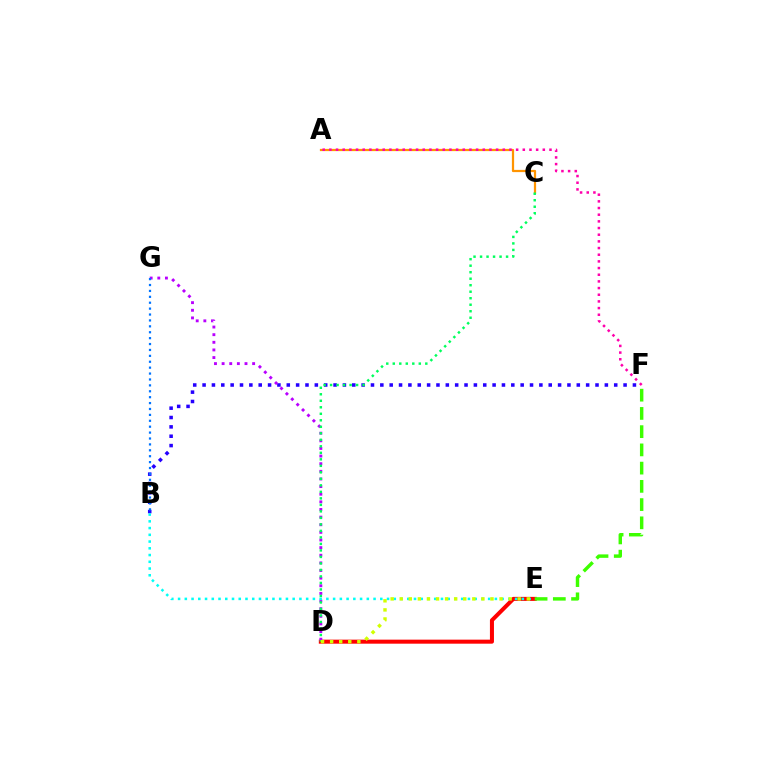{('B', 'F'): [{'color': '#2500ff', 'line_style': 'dotted', 'thickness': 2.54}], ('A', 'C'): [{'color': '#ff9400', 'line_style': 'solid', 'thickness': 1.6}], ('D', 'E'): [{'color': '#ff0000', 'line_style': 'solid', 'thickness': 2.9}, {'color': '#d1ff00', 'line_style': 'dotted', 'thickness': 2.47}], ('D', 'G'): [{'color': '#b900ff', 'line_style': 'dotted', 'thickness': 2.07}], ('C', 'D'): [{'color': '#00ff5c', 'line_style': 'dotted', 'thickness': 1.77}], ('A', 'F'): [{'color': '#ff00ac', 'line_style': 'dotted', 'thickness': 1.81}], ('B', 'E'): [{'color': '#00fff6', 'line_style': 'dotted', 'thickness': 1.83}], ('B', 'G'): [{'color': '#0074ff', 'line_style': 'dotted', 'thickness': 1.6}], ('E', 'F'): [{'color': '#3dff00', 'line_style': 'dashed', 'thickness': 2.48}]}